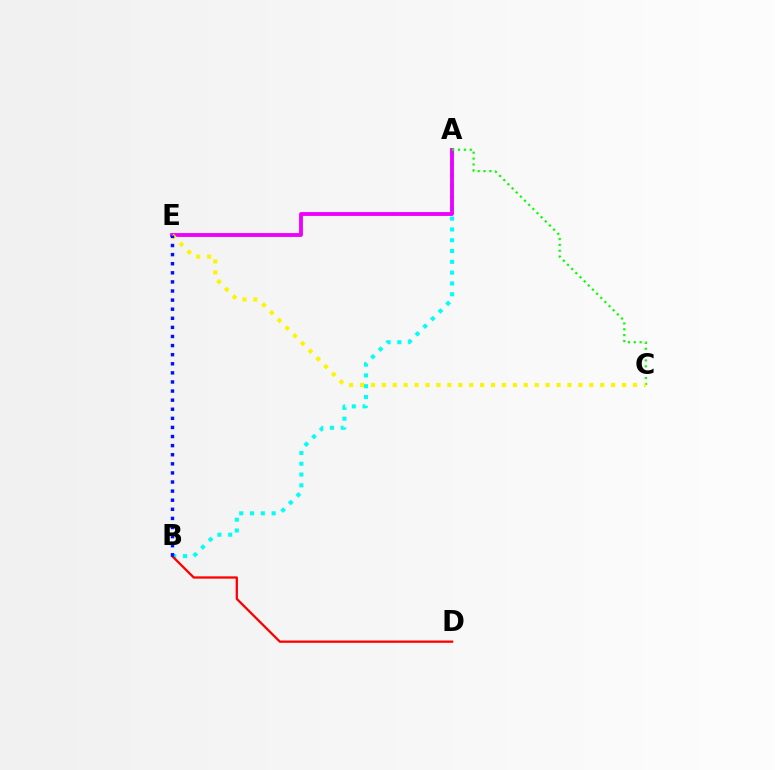{('A', 'B'): [{'color': '#00fff6', 'line_style': 'dotted', 'thickness': 2.93}], ('A', 'E'): [{'color': '#ee00ff', 'line_style': 'solid', 'thickness': 2.76}], ('A', 'C'): [{'color': '#08ff00', 'line_style': 'dotted', 'thickness': 1.59}], ('B', 'D'): [{'color': '#ff0000', 'line_style': 'solid', 'thickness': 1.65}], ('C', 'E'): [{'color': '#fcf500', 'line_style': 'dotted', 'thickness': 2.97}], ('B', 'E'): [{'color': '#0010ff', 'line_style': 'dotted', 'thickness': 2.47}]}